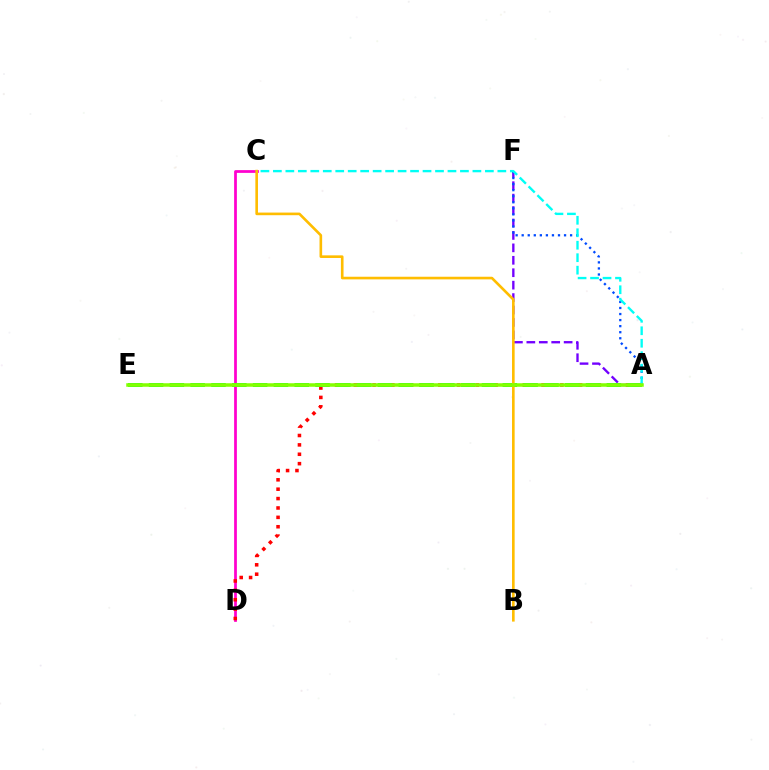{('C', 'D'): [{'color': '#ff00cf', 'line_style': 'solid', 'thickness': 1.98}], ('A', 'D'): [{'color': '#ff0000', 'line_style': 'dotted', 'thickness': 2.55}], ('A', 'F'): [{'color': '#7200ff', 'line_style': 'dashed', 'thickness': 1.69}, {'color': '#004bff', 'line_style': 'dotted', 'thickness': 1.64}], ('A', 'E'): [{'color': '#00ff39', 'line_style': 'dashed', 'thickness': 2.83}, {'color': '#84ff00', 'line_style': 'solid', 'thickness': 2.54}], ('B', 'C'): [{'color': '#ffbd00', 'line_style': 'solid', 'thickness': 1.89}], ('A', 'C'): [{'color': '#00fff6', 'line_style': 'dashed', 'thickness': 1.69}]}